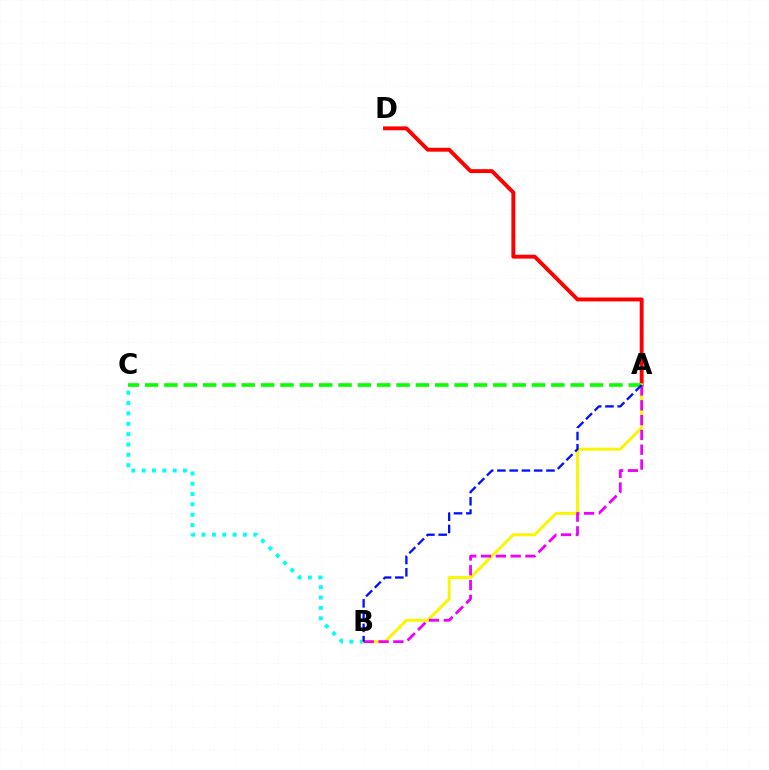{('A', 'D'): [{'color': '#ff0000', 'line_style': 'solid', 'thickness': 2.8}], ('A', 'C'): [{'color': '#08ff00', 'line_style': 'dashed', 'thickness': 2.63}], ('B', 'C'): [{'color': '#00fff6', 'line_style': 'dotted', 'thickness': 2.81}], ('A', 'B'): [{'color': '#fcf500', 'line_style': 'solid', 'thickness': 2.11}, {'color': '#ee00ff', 'line_style': 'dashed', 'thickness': 2.01}, {'color': '#0010ff', 'line_style': 'dashed', 'thickness': 1.67}]}